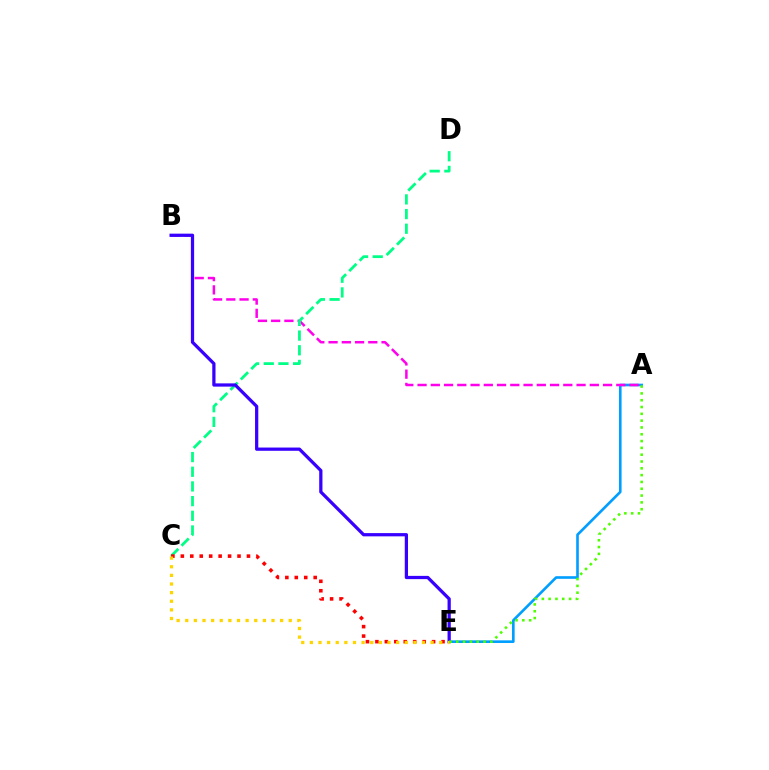{('A', 'E'): [{'color': '#009eff', 'line_style': 'solid', 'thickness': 1.89}, {'color': '#4fff00', 'line_style': 'dotted', 'thickness': 1.85}], ('A', 'B'): [{'color': '#ff00ed', 'line_style': 'dashed', 'thickness': 1.8}], ('C', 'D'): [{'color': '#00ff86', 'line_style': 'dashed', 'thickness': 1.99}], ('B', 'E'): [{'color': '#3700ff', 'line_style': 'solid', 'thickness': 2.33}], ('C', 'E'): [{'color': '#ff0000', 'line_style': 'dotted', 'thickness': 2.57}, {'color': '#ffd500', 'line_style': 'dotted', 'thickness': 2.34}]}